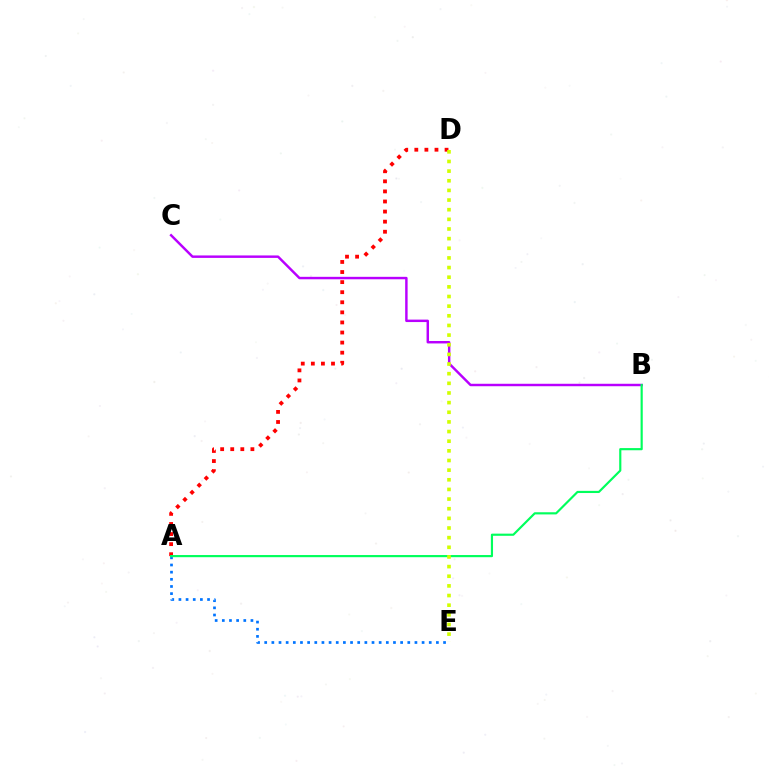{('A', 'D'): [{'color': '#ff0000', 'line_style': 'dotted', 'thickness': 2.74}], ('B', 'C'): [{'color': '#b900ff', 'line_style': 'solid', 'thickness': 1.77}], ('A', 'E'): [{'color': '#0074ff', 'line_style': 'dotted', 'thickness': 1.94}], ('A', 'B'): [{'color': '#00ff5c', 'line_style': 'solid', 'thickness': 1.56}], ('D', 'E'): [{'color': '#d1ff00', 'line_style': 'dotted', 'thickness': 2.62}]}